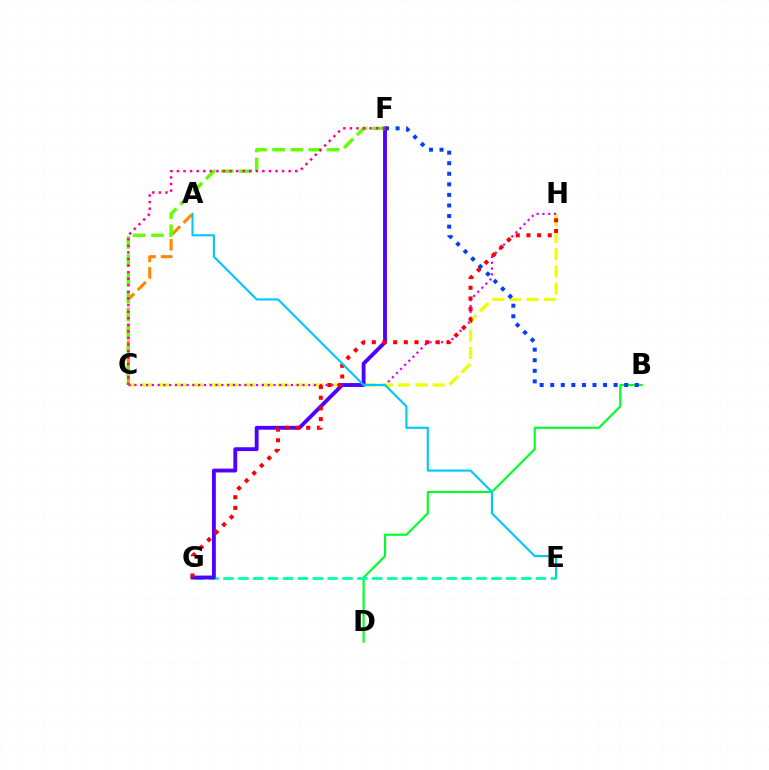{('C', 'H'): [{'color': '#eeff00', 'line_style': 'dashed', 'thickness': 2.33}, {'color': '#d600ff', 'line_style': 'dotted', 'thickness': 1.57}], ('A', 'C'): [{'color': '#ff8800', 'line_style': 'dashed', 'thickness': 2.24}], ('B', 'D'): [{'color': '#00ff27', 'line_style': 'solid', 'thickness': 1.55}], ('E', 'G'): [{'color': '#00ffaf', 'line_style': 'dashed', 'thickness': 2.02}], ('F', 'G'): [{'color': '#4f00ff', 'line_style': 'solid', 'thickness': 2.77}], ('C', 'F'): [{'color': '#66ff00', 'line_style': 'dashed', 'thickness': 2.47}, {'color': '#ff00a0', 'line_style': 'dotted', 'thickness': 1.79}], ('G', 'H'): [{'color': '#ff0000', 'line_style': 'dotted', 'thickness': 2.9}], ('B', 'F'): [{'color': '#003fff', 'line_style': 'dotted', 'thickness': 2.87}], ('A', 'E'): [{'color': '#00c7ff', 'line_style': 'solid', 'thickness': 1.53}]}